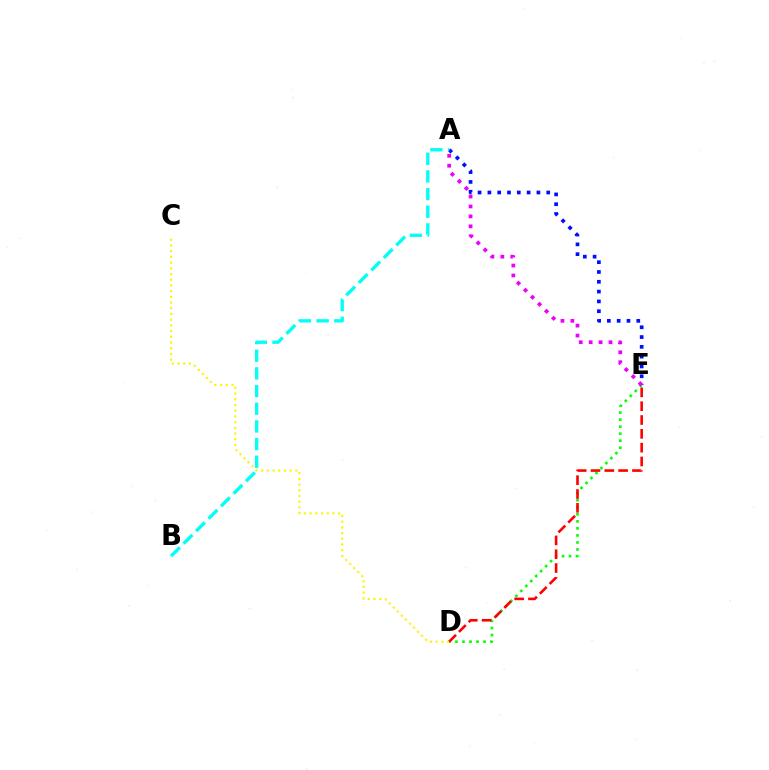{('C', 'D'): [{'color': '#fcf500', 'line_style': 'dotted', 'thickness': 1.55}], ('A', 'E'): [{'color': '#0010ff', 'line_style': 'dotted', 'thickness': 2.66}, {'color': '#ee00ff', 'line_style': 'dotted', 'thickness': 2.7}], ('D', 'E'): [{'color': '#08ff00', 'line_style': 'dotted', 'thickness': 1.91}, {'color': '#ff0000', 'line_style': 'dashed', 'thickness': 1.88}], ('A', 'B'): [{'color': '#00fff6', 'line_style': 'dashed', 'thickness': 2.4}]}